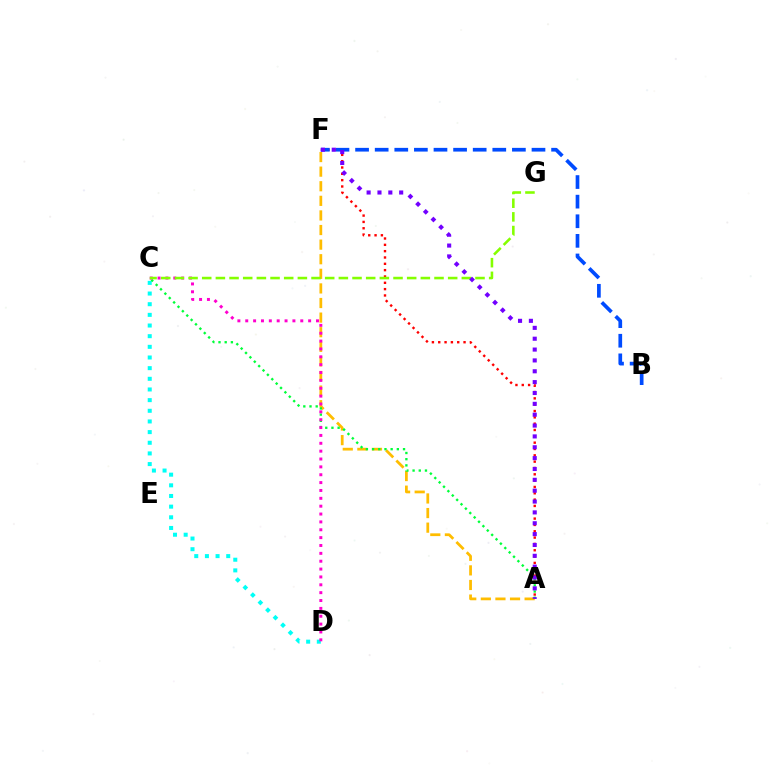{('A', 'F'): [{'color': '#ffbd00', 'line_style': 'dashed', 'thickness': 1.98}, {'color': '#ff0000', 'line_style': 'dotted', 'thickness': 1.72}, {'color': '#7200ff', 'line_style': 'dotted', 'thickness': 2.95}], ('C', 'D'): [{'color': '#00fff6', 'line_style': 'dotted', 'thickness': 2.9}, {'color': '#ff00cf', 'line_style': 'dotted', 'thickness': 2.14}], ('A', 'C'): [{'color': '#00ff39', 'line_style': 'dotted', 'thickness': 1.68}], ('C', 'G'): [{'color': '#84ff00', 'line_style': 'dashed', 'thickness': 1.86}], ('B', 'F'): [{'color': '#004bff', 'line_style': 'dashed', 'thickness': 2.66}]}